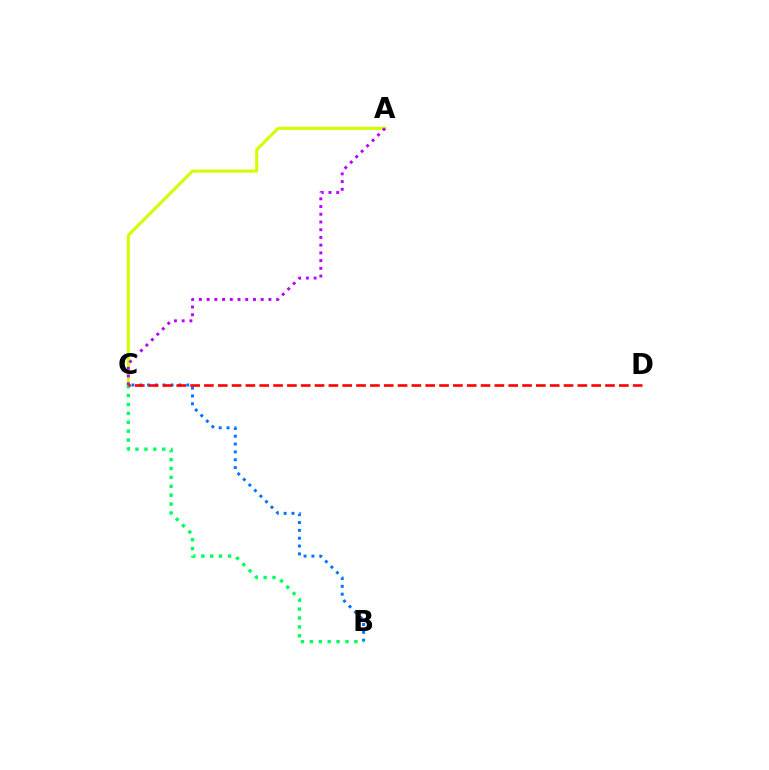{('B', 'C'): [{'color': '#0074ff', 'line_style': 'dotted', 'thickness': 2.13}, {'color': '#00ff5c', 'line_style': 'dotted', 'thickness': 2.42}], ('A', 'C'): [{'color': '#d1ff00', 'line_style': 'solid', 'thickness': 2.2}, {'color': '#b900ff', 'line_style': 'dotted', 'thickness': 2.1}], ('C', 'D'): [{'color': '#ff0000', 'line_style': 'dashed', 'thickness': 1.88}]}